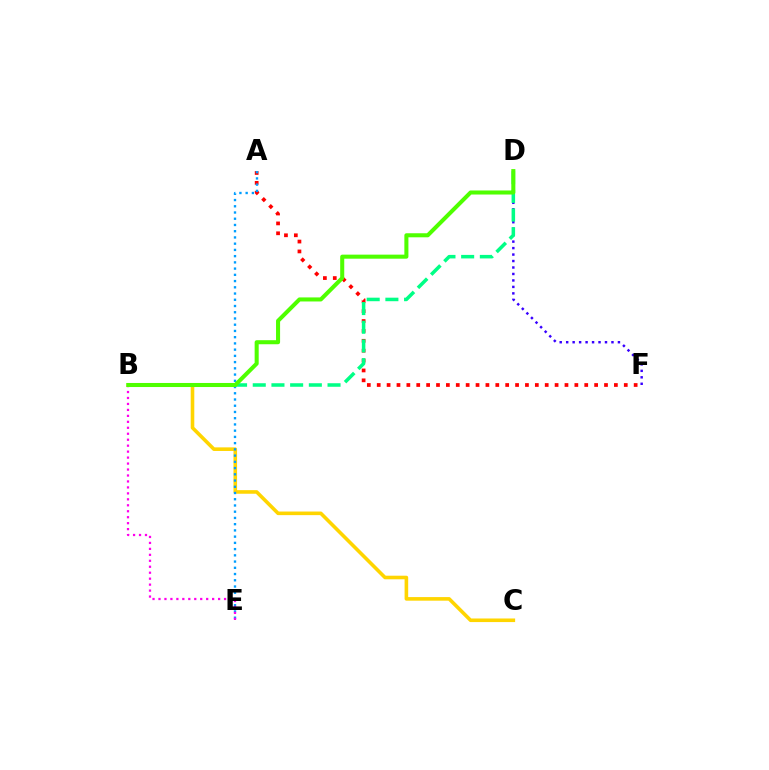{('D', 'F'): [{'color': '#3700ff', 'line_style': 'dotted', 'thickness': 1.76}], ('A', 'F'): [{'color': '#ff0000', 'line_style': 'dotted', 'thickness': 2.69}], ('B', 'C'): [{'color': '#ffd500', 'line_style': 'solid', 'thickness': 2.59}], ('A', 'E'): [{'color': '#009eff', 'line_style': 'dotted', 'thickness': 1.69}], ('B', 'E'): [{'color': '#ff00ed', 'line_style': 'dotted', 'thickness': 1.62}], ('B', 'D'): [{'color': '#00ff86', 'line_style': 'dashed', 'thickness': 2.54}, {'color': '#4fff00', 'line_style': 'solid', 'thickness': 2.92}]}